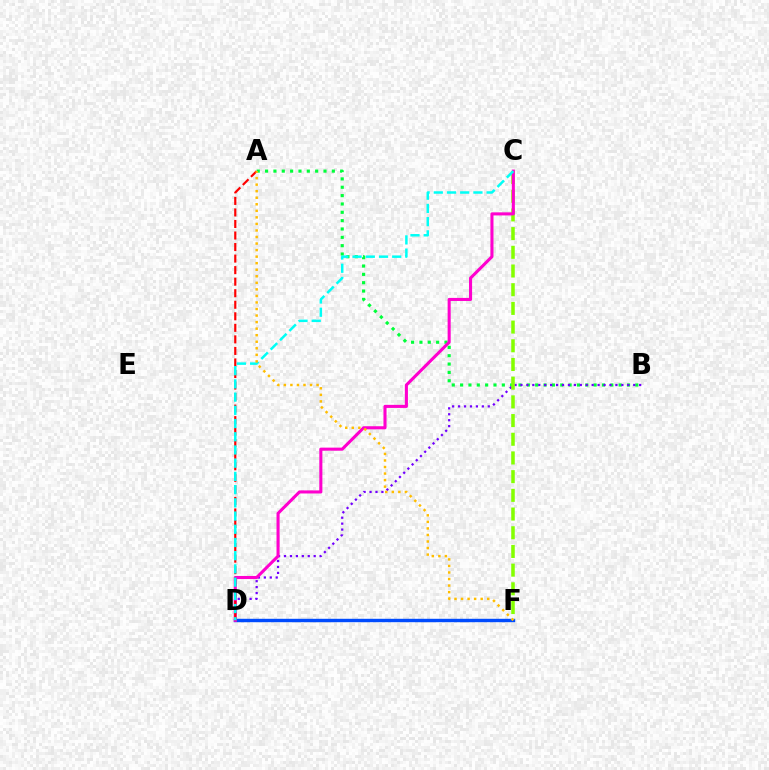{('D', 'F'): [{'color': '#004bff', 'line_style': 'solid', 'thickness': 2.46}], ('A', 'B'): [{'color': '#00ff39', 'line_style': 'dotted', 'thickness': 2.27}], ('B', 'D'): [{'color': '#7200ff', 'line_style': 'dotted', 'thickness': 1.61}], ('C', 'F'): [{'color': '#84ff00', 'line_style': 'dashed', 'thickness': 2.54}], ('C', 'D'): [{'color': '#ff00cf', 'line_style': 'solid', 'thickness': 2.21}, {'color': '#00fff6', 'line_style': 'dashed', 'thickness': 1.8}], ('A', 'D'): [{'color': '#ff0000', 'line_style': 'dashed', 'thickness': 1.57}], ('A', 'F'): [{'color': '#ffbd00', 'line_style': 'dotted', 'thickness': 1.78}]}